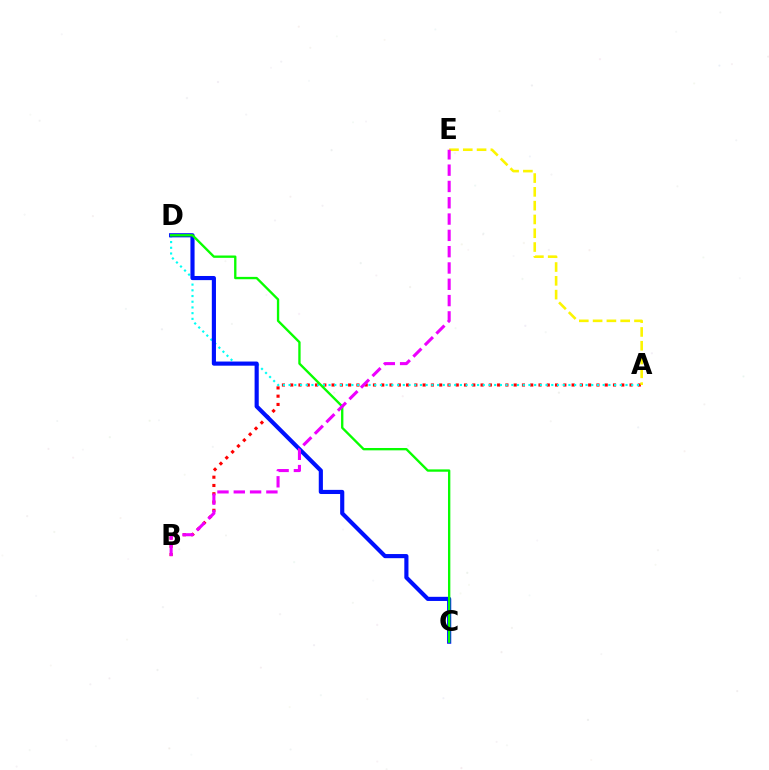{('A', 'B'): [{'color': '#ff0000', 'line_style': 'dotted', 'thickness': 2.25}], ('A', 'D'): [{'color': '#00fff6', 'line_style': 'dotted', 'thickness': 1.55}], ('A', 'E'): [{'color': '#fcf500', 'line_style': 'dashed', 'thickness': 1.87}], ('C', 'D'): [{'color': '#0010ff', 'line_style': 'solid', 'thickness': 2.98}, {'color': '#08ff00', 'line_style': 'solid', 'thickness': 1.69}], ('B', 'E'): [{'color': '#ee00ff', 'line_style': 'dashed', 'thickness': 2.21}]}